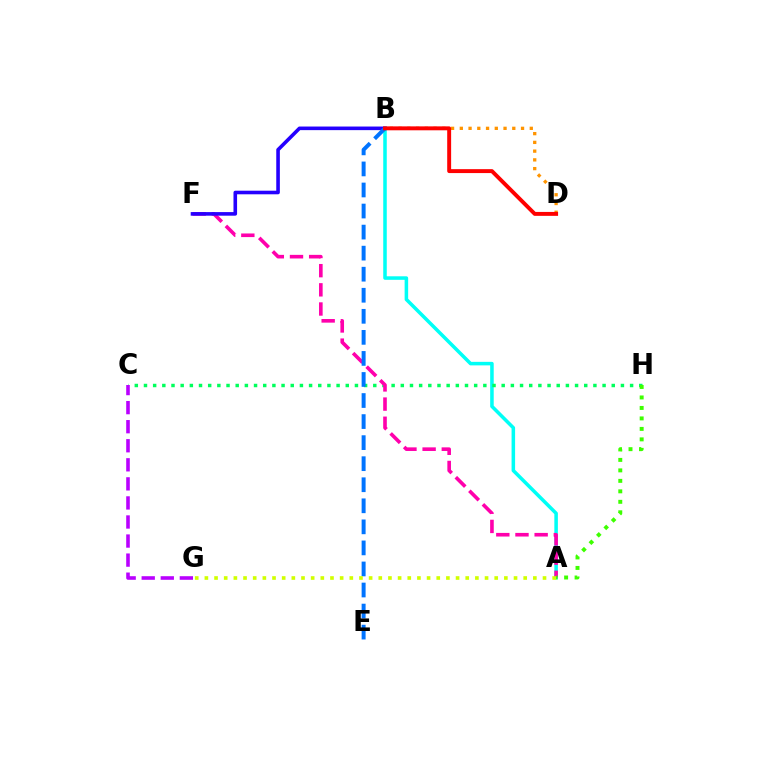{('A', 'B'): [{'color': '#00fff6', 'line_style': 'solid', 'thickness': 2.54}], ('C', 'H'): [{'color': '#00ff5c', 'line_style': 'dotted', 'thickness': 2.49}], ('A', 'F'): [{'color': '#ff00ac', 'line_style': 'dashed', 'thickness': 2.6}], ('C', 'G'): [{'color': '#b900ff', 'line_style': 'dashed', 'thickness': 2.59}], ('B', 'F'): [{'color': '#2500ff', 'line_style': 'solid', 'thickness': 2.59}], ('B', 'E'): [{'color': '#0074ff', 'line_style': 'dashed', 'thickness': 2.86}], ('B', 'D'): [{'color': '#ff9400', 'line_style': 'dotted', 'thickness': 2.38}, {'color': '#ff0000', 'line_style': 'solid', 'thickness': 2.83}], ('A', 'G'): [{'color': '#d1ff00', 'line_style': 'dotted', 'thickness': 2.62}], ('A', 'H'): [{'color': '#3dff00', 'line_style': 'dotted', 'thickness': 2.85}]}